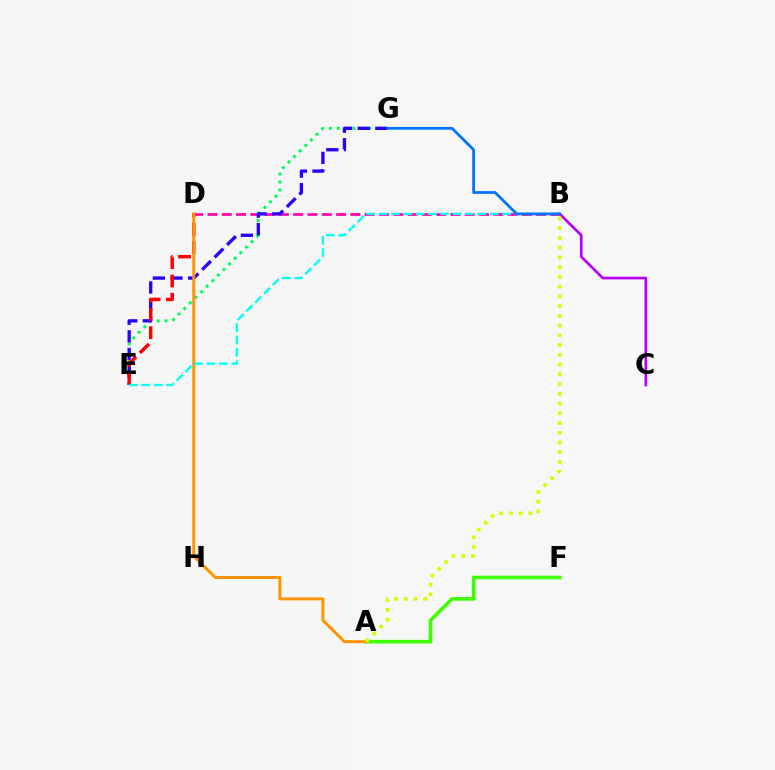{('B', 'D'): [{'color': '#ff00ac', 'line_style': 'dashed', 'thickness': 1.94}], ('A', 'F'): [{'color': '#3dff00', 'line_style': 'solid', 'thickness': 2.61}], ('E', 'G'): [{'color': '#00ff5c', 'line_style': 'dotted', 'thickness': 2.15}, {'color': '#2500ff', 'line_style': 'dashed', 'thickness': 2.39}], ('D', 'E'): [{'color': '#ff0000', 'line_style': 'dashed', 'thickness': 2.49}], ('A', 'D'): [{'color': '#ff9400', 'line_style': 'solid', 'thickness': 2.15}], ('B', 'E'): [{'color': '#00fff6', 'line_style': 'dashed', 'thickness': 1.68}], ('B', 'C'): [{'color': '#b900ff', 'line_style': 'solid', 'thickness': 1.93}], ('A', 'B'): [{'color': '#d1ff00', 'line_style': 'dotted', 'thickness': 2.65}], ('B', 'G'): [{'color': '#0074ff', 'line_style': 'solid', 'thickness': 1.99}]}